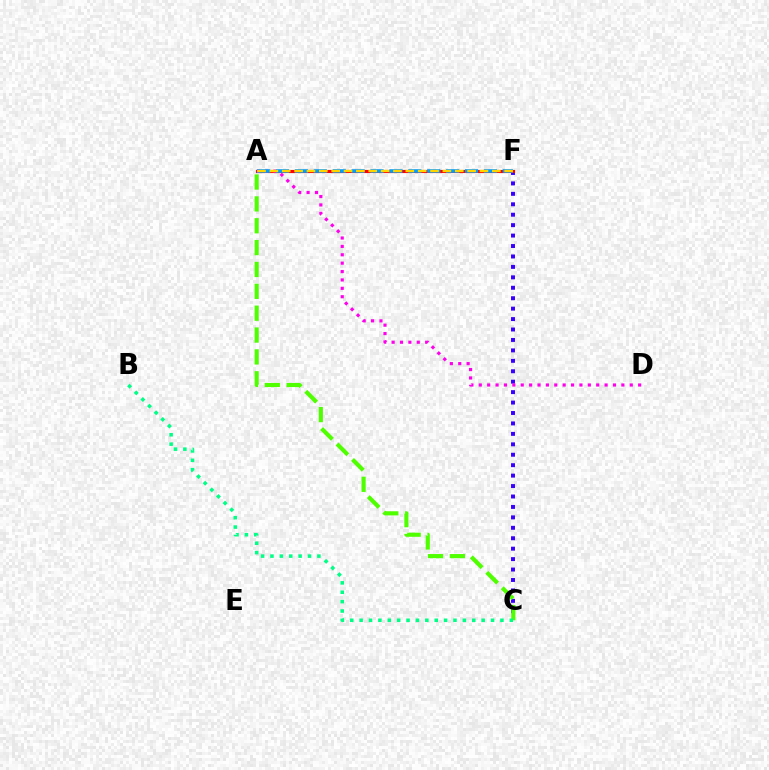{('C', 'F'): [{'color': '#3700ff', 'line_style': 'dotted', 'thickness': 2.84}], ('A', 'F'): [{'color': '#ff0000', 'line_style': 'solid', 'thickness': 2.24}, {'color': '#009eff', 'line_style': 'dashed', 'thickness': 2.57}, {'color': '#ffd500', 'line_style': 'dashed', 'thickness': 1.68}], ('A', 'D'): [{'color': '#ff00ed', 'line_style': 'dotted', 'thickness': 2.28}], ('A', 'C'): [{'color': '#4fff00', 'line_style': 'dashed', 'thickness': 2.97}], ('B', 'C'): [{'color': '#00ff86', 'line_style': 'dotted', 'thickness': 2.55}]}